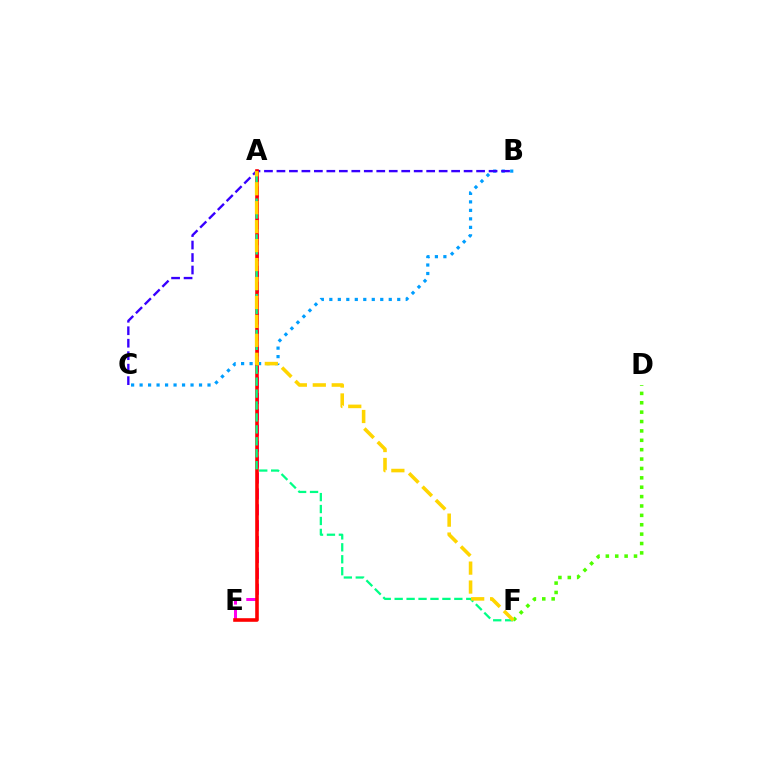{('A', 'E'): [{'color': '#ff00ed', 'line_style': 'dashed', 'thickness': 2.16}, {'color': '#ff0000', 'line_style': 'solid', 'thickness': 2.59}], ('B', 'C'): [{'color': '#009eff', 'line_style': 'dotted', 'thickness': 2.31}, {'color': '#3700ff', 'line_style': 'dashed', 'thickness': 1.7}], ('D', 'F'): [{'color': '#4fff00', 'line_style': 'dotted', 'thickness': 2.55}], ('A', 'F'): [{'color': '#00ff86', 'line_style': 'dashed', 'thickness': 1.62}, {'color': '#ffd500', 'line_style': 'dashed', 'thickness': 2.57}]}